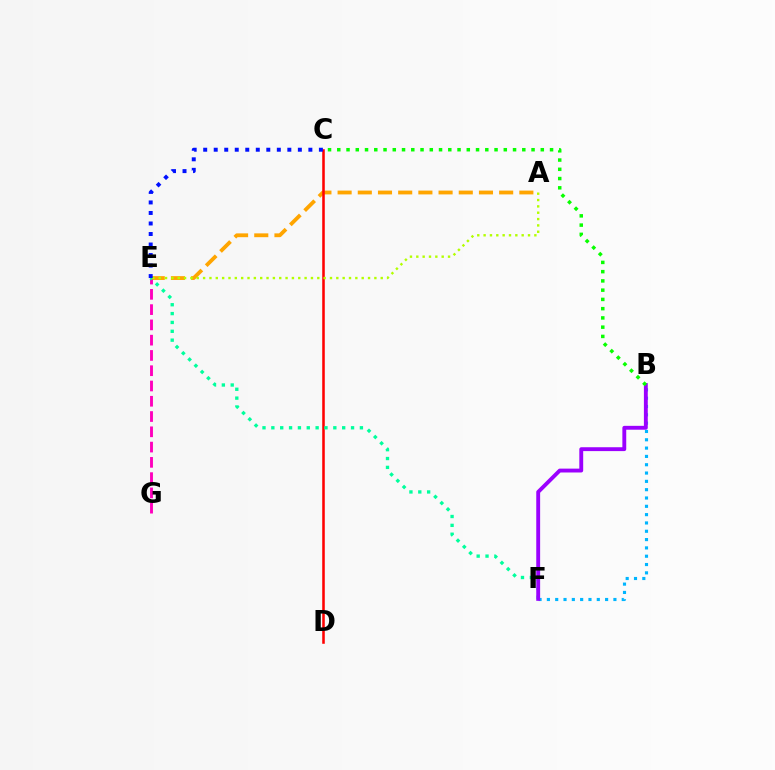{('A', 'E'): [{'color': '#ffa500', 'line_style': 'dashed', 'thickness': 2.74}, {'color': '#b3ff00', 'line_style': 'dotted', 'thickness': 1.72}], ('E', 'G'): [{'color': '#ff00bd', 'line_style': 'dashed', 'thickness': 2.07}], ('B', 'F'): [{'color': '#00b5ff', 'line_style': 'dotted', 'thickness': 2.26}, {'color': '#9b00ff', 'line_style': 'solid', 'thickness': 2.78}], ('C', 'D'): [{'color': '#ff0000', 'line_style': 'solid', 'thickness': 1.84}], ('E', 'F'): [{'color': '#00ff9d', 'line_style': 'dotted', 'thickness': 2.41}], ('C', 'E'): [{'color': '#0010ff', 'line_style': 'dotted', 'thickness': 2.86}], ('B', 'C'): [{'color': '#08ff00', 'line_style': 'dotted', 'thickness': 2.51}]}